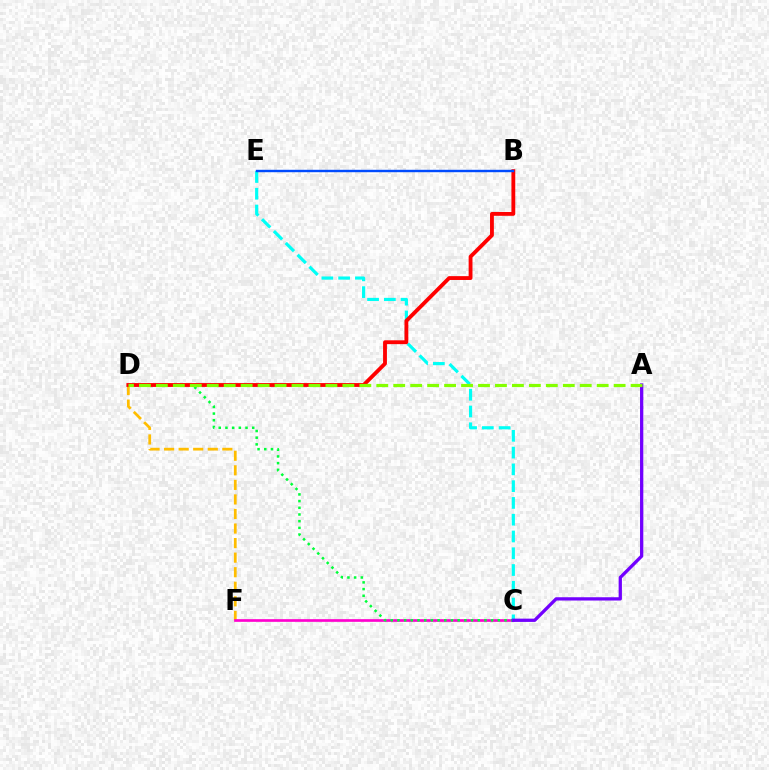{('C', 'E'): [{'color': '#00fff6', 'line_style': 'dashed', 'thickness': 2.28}], ('D', 'F'): [{'color': '#ffbd00', 'line_style': 'dashed', 'thickness': 1.98}], ('C', 'F'): [{'color': '#ff00cf', 'line_style': 'solid', 'thickness': 1.92}], ('C', 'D'): [{'color': '#00ff39', 'line_style': 'dotted', 'thickness': 1.82}], ('A', 'C'): [{'color': '#7200ff', 'line_style': 'solid', 'thickness': 2.36}], ('B', 'D'): [{'color': '#ff0000', 'line_style': 'solid', 'thickness': 2.77}], ('A', 'D'): [{'color': '#84ff00', 'line_style': 'dashed', 'thickness': 2.3}], ('B', 'E'): [{'color': '#004bff', 'line_style': 'solid', 'thickness': 1.74}]}